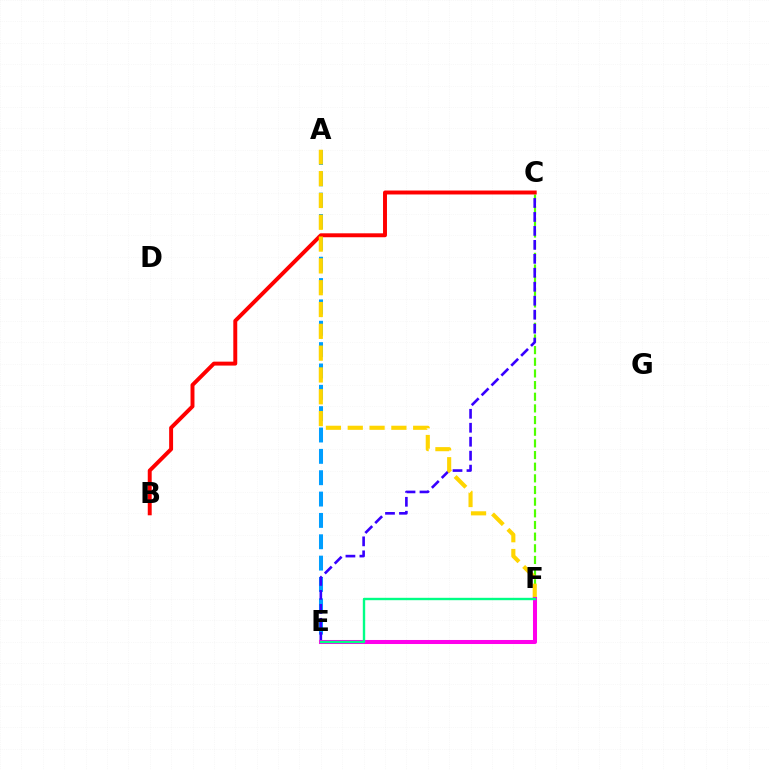{('C', 'F'): [{'color': '#4fff00', 'line_style': 'dashed', 'thickness': 1.58}], ('A', 'E'): [{'color': '#009eff', 'line_style': 'dashed', 'thickness': 2.9}], ('C', 'E'): [{'color': '#3700ff', 'line_style': 'dashed', 'thickness': 1.9}], ('B', 'C'): [{'color': '#ff0000', 'line_style': 'solid', 'thickness': 2.83}], ('A', 'F'): [{'color': '#ffd500', 'line_style': 'dashed', 'thickness': 2.96}], ('E', 'F'): [{'color': '#ff00ed', 'line_style': 'solid', 'thickness': 2.91}, {'color': '#00ff86', 'line_style': 'solid', 'thickness': 1.71}]}